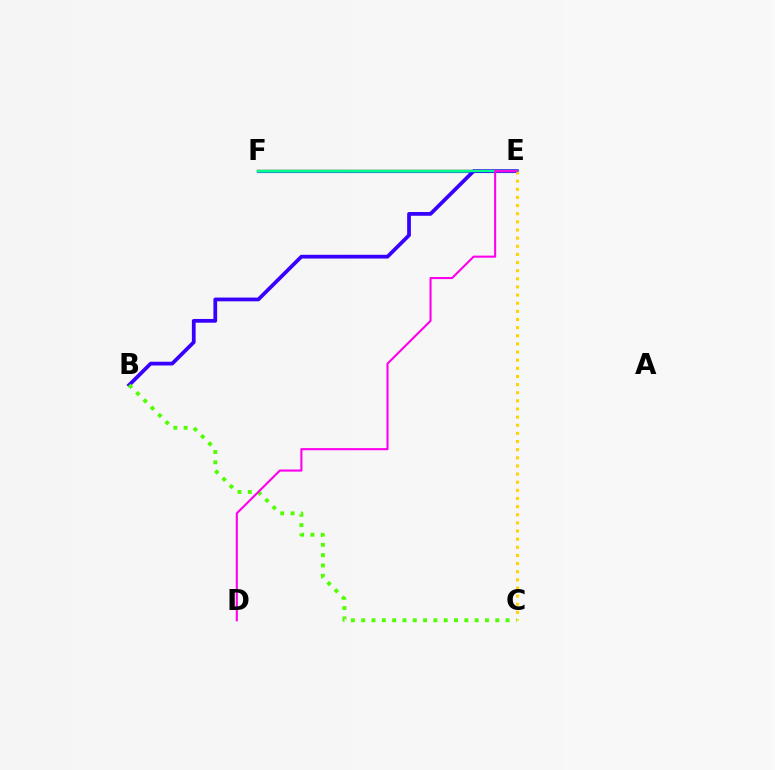{('E', 'F'): [{'color': '#009eff', 'line_style': 'solid', 'thickness': 2.28}, {'color': '#ff0000', 'line_style': 'solid', 'thickness': 1.67}, {'color': '#00ff86', 'line_style': 'solid', 'thickness': 1.73}], ('B', 'E'): [{'color': '#3700ff', 'line_style': 'solid', 'thickness': 2.7}], ('B', 'C'): [{'color': '#4fff00', 'line_style': 'dotted', 'thickness': 2.8}], ('C', 'E'): [{'color': '#ffd500', 'line_style': 'dotted', 'thickness': 2.21}], ('D', 'E'): [{'color': '#ff00ed', 'line_style': 'solid', 'thickness': 1.51}]}